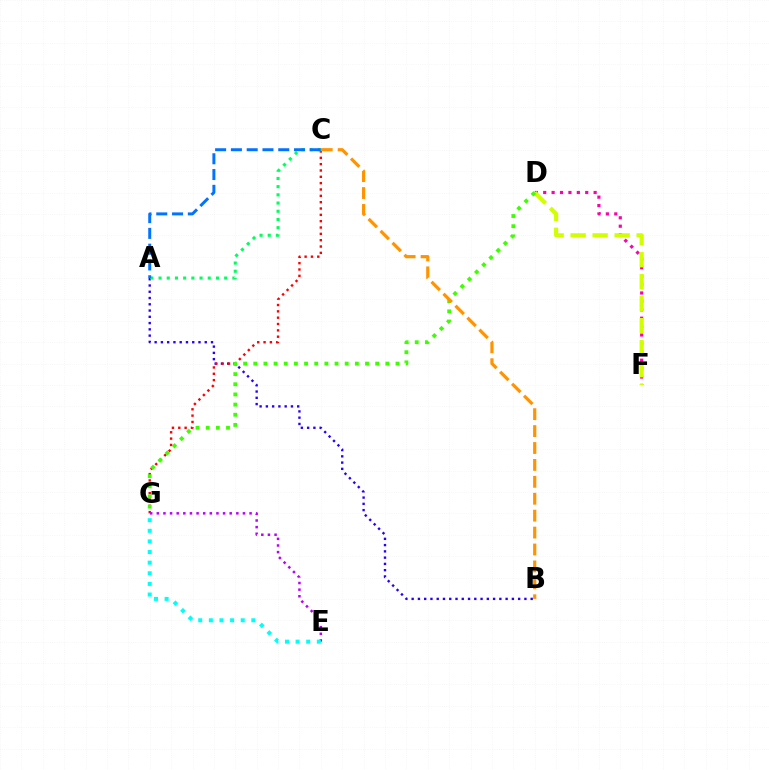{('D', 'F'): [{'color': '#ff00ac', 'line_style': 'dotted', 'thickness': 2.28}, {'color': '#d1ff00', 'line_style': 'dashed', 'thickness': 2.99}], ('A', 'B'): [{'color': '#2500ff', 'line_style': 'dotted', 'thickness': 1.7}], ('C', 'G'): [{'color': '#ff0000', 'line_style': 'dotted', 'thickness': 1.72}], ('A', 'C'): [{'color': '#00ff5c', 'line_style': 'dotted', 'thickness': 2.23}, {'color': '#0074ff', 'line_style': 'dashed', 'thickness': 2.14}], ('E', 'G'): [{'color': '#b900ff', 'line_style': 'dotted', 'thickness': 1.8}, {'color': '#00fff6', 'line_style': 'dotted', 'thickness': 2.89}], ('D', 'G'): [{'color': '#3dff00', 'line_style': 'dotted', 'thickness': 2.76}], ('B', 'C'): [{'color': '#ff9400', 'line_style': 'dashed', 'thickness': 2.3}]}